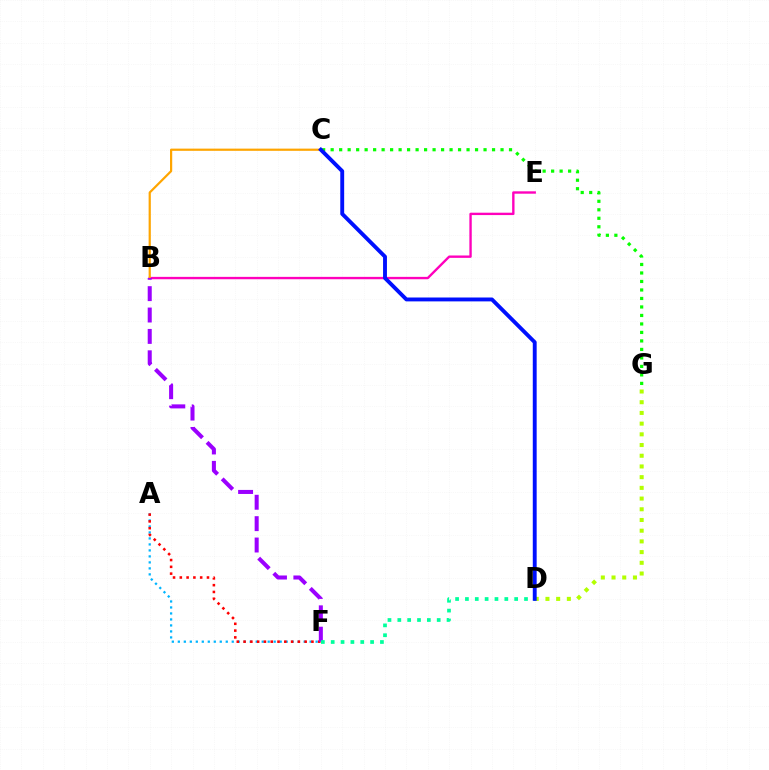{('A', 'F'): [{'color': '#00b5ff', 'line_style': 'dotted', 'thickness': 1.63}, {'color': '#ff0000', 'line_style': 'dotted', 'thickness': 1.84}], ('D', 'G'): [{'color': '#b3ff00', 'line_style': 'dotted', 'thickness': 2.91}], ('B', 'E'): [{'color': '#ff00bd', 'line_style': 'solid', 'thickness': 1.71}], ('C', 'G'): [{'color': '#08ff00', 'line_style': 'dotted', 'thickness': 2.31}], ('B', 'C'): [{'color': '#ffa500', 'line_style': 'solid', 'thickness': 1.59}], ('B', 'F'): [{'color': '#9b00ff', 'line_style': 'dashed', 'thickness': 2.9}], ('D', 'F'): [{'color': '#00ff9d', 'line_style': 'dotted', 'thickness': 2.68}], ('C', 'D'): [{'color': '#0010ff', 'line_style': 'solid', 'thickness': 2.8}]}